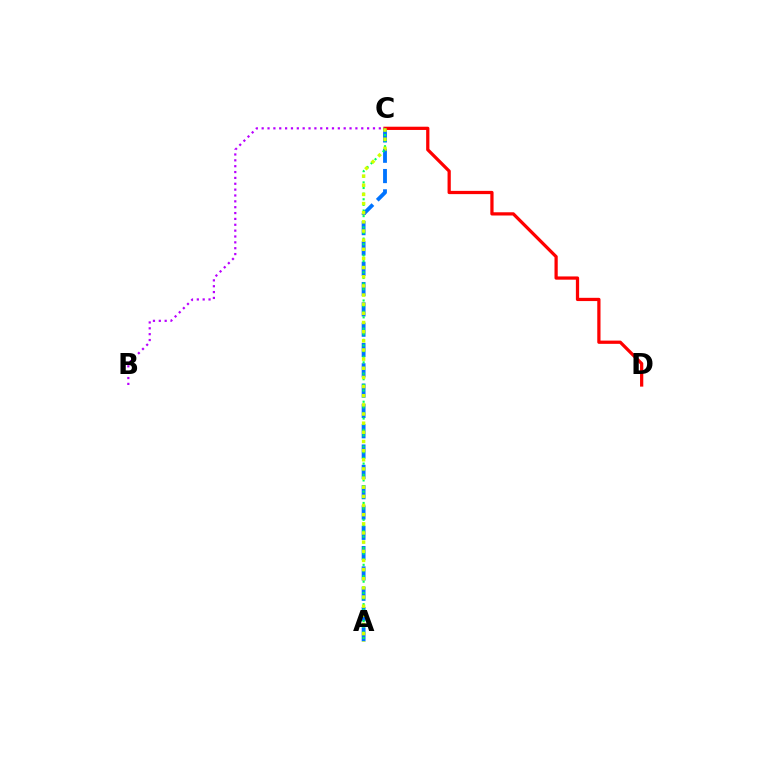{('A', 'C'): [{'color': '#0074ff', 'line_style': 'dashed', 'thickness': 2.76}, {'color': '#00ff5c', 'line_style': 'dotted', 'thickness': 1.53}, {'color': '#d1ff00', 'line_style': 'dotted', 'thickness': 2.49}], ('C', 'D'): [{'color': '#ff0000', 'line_style': 'solid', 'thickness': 2.33}], ('B', 'C'): [{'color': '#b900ff', 'line_style': 'dotted', 'thickness': 1.59}]}